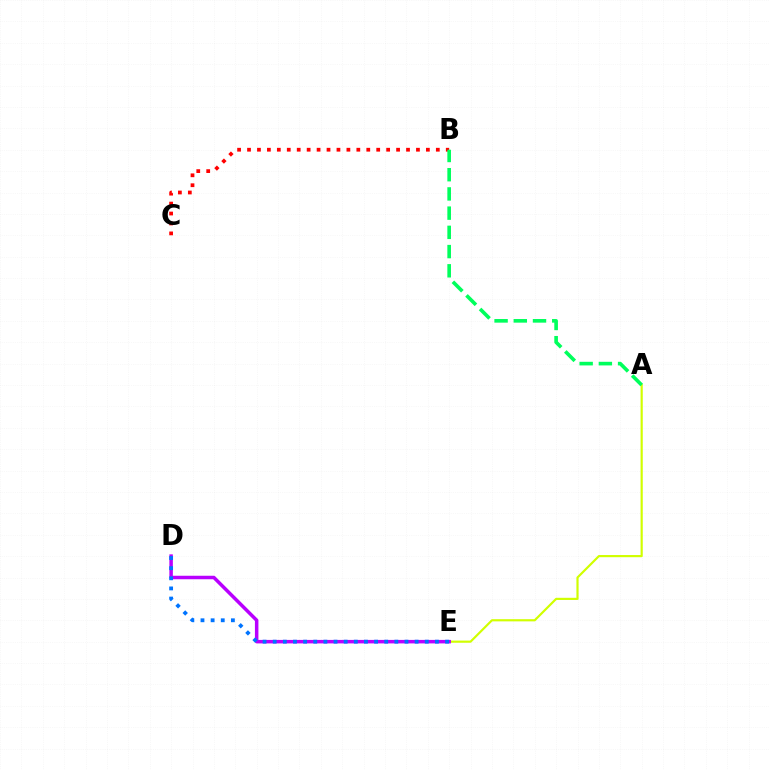{('A', 'E'): [{'color': '#d1ff00', 'line_style': 'solid', 'thickness': 1.57}], ('B', 'C'): [{'color': '#ff0000', 'line_style': 'dotted', 'thickness': 2.7}], ('A', 'B'): [{'color': '#00ff5c', 'line_style': 'dashed', 'thickness': 2.61}], ('D', 'E'): [{'color': '#b900ff', 'line_style': 'solid', 'thickness': 2.52}, {'color': '#0074ff', 'line_style': 'dotted', 'thickness': 2.75}]}